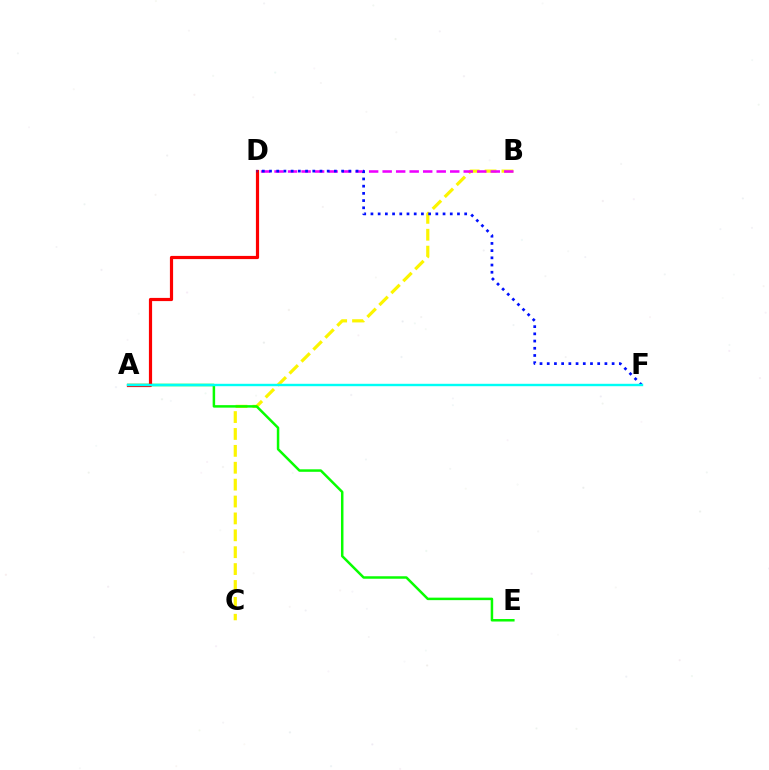{('B', 'C'): [{'color': '#fcf500', 'line_style': 'dashed', 'thickness': 2.29}], ('B', 'D'): [{'color': '#ee00ff', 'line_style': 'dashed', 'thickness': 1.84}], ('A', 'E'): [{'color': '#08ff00', 'line_style': 'solid', 'thickness': 1.8}], ('A', 'D'): [{'color': '#ff0000', 'line_style': 'solid', 'thickness': 2.29}], ('D', 'F'): [{'color': '#0010ff', 'line_style': 'dotted', 'thickness': 1.96}], ('A', 'F'): [{'color': '#00fff6', 'line_style': 'solid', 'thickness': 1.73}]}